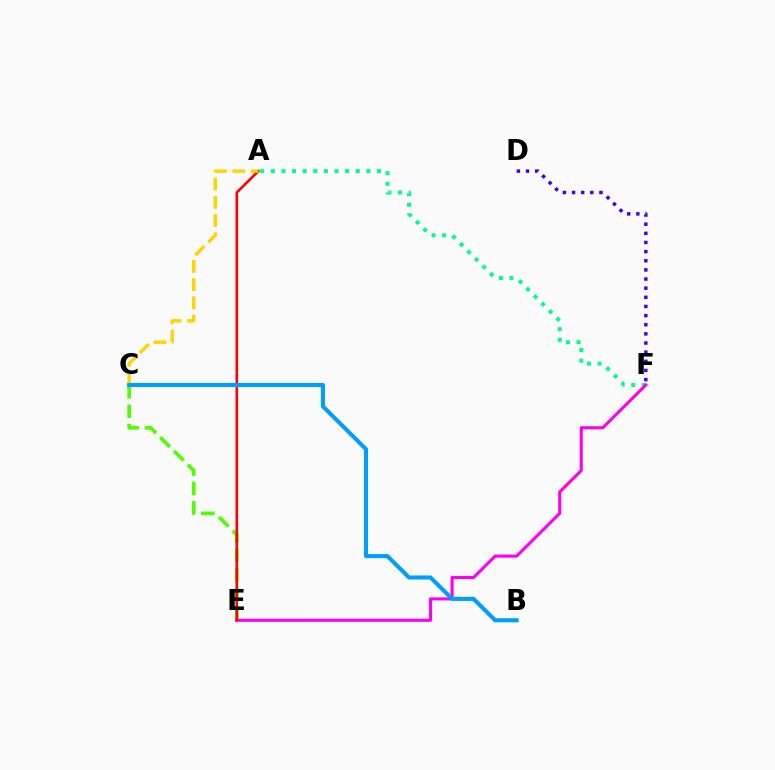{('A', 'F'): [{'color': '#00ff86', 'line_style': 'dotted', 'thickness': 2.88}], ('C', 'E'): [{'color': '#4fff00', 'line_style': 'dashed', 'thickness': 2.64}], ('E', 'F'): [{'color': '#ff00ed', 'line_style': 'solid', 'thickness': 2.22}], ('A', 'E'): [{'color': '#ff0000', 'line_style': 'solid', 'thickness': 1.88}], ('A', 'C'): [{'color': '#ffd500', 'line_style': 'dashed', 'thickness': 2.48}], ('B', 'C'): [{'color': '#009eff', 'line_style': 'solid', 'thickness': 2.94}], ('D', 'F'): [{'color': '#3700ff', 'line_style': 'dotted', 'thickness': 2.48}]}